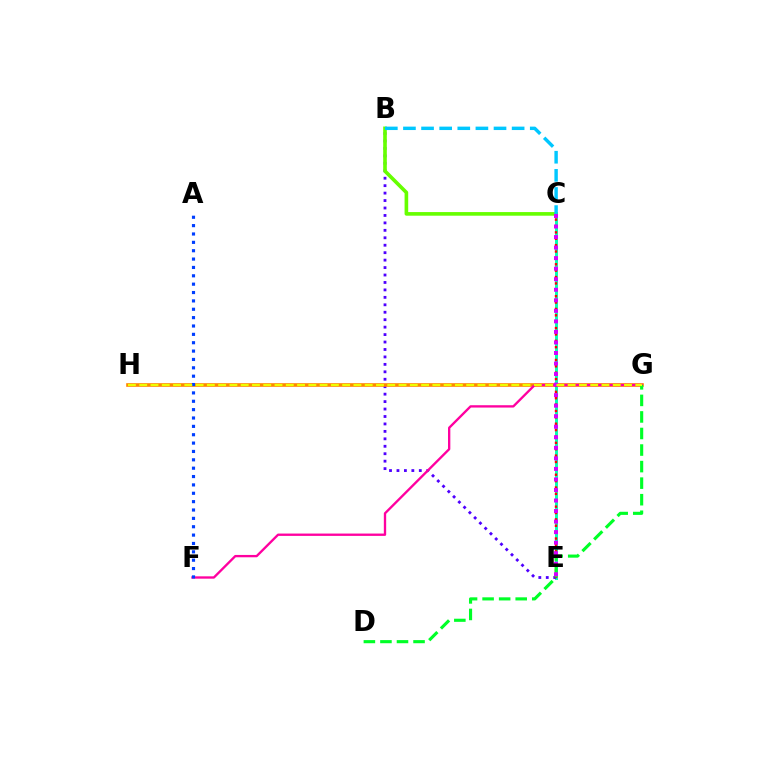{('C', 'E'): [{'color': '#00ffaf', 'line_style': 'solid', 'thickness': 2.11}, {'color': '#ff0000', 'line_style': 'dotted', 'thickness': 1.73}, {'color': '#d600ff', 'line_style': 'dotted', 'thickness': 2.86}], ('B', 'E'): [{'color': '#4f00ff', 'line_style': 'dotted', 'thickness': 2.02}], ('G', 'H'): [{'color': '#ff8800', 'line_style': 'solid', 'thickness': 2.62}, {'color': '#eeff00', 'line_style': 'dashed', 'thickness': 1.53}], ('B', 'C'): [{'color': '#66ff00', 'line_style': 'solid', 'thickness': 2.61}, {'color': '#00c7ff', 'line_style': 'dashed', 'thickness': 2.46}], ('F', 'G'): [{'color': '#ff00a0', 'line_style': 'solid', 'thickness': 1.68}], ('D', 'G'): [{'color': '#00ff27', 'line_style': 'dashed', 'thickness': 2.25}], ('A', 'F'): [{'color': '#003fff', 'line_style': 'dotted', 'thickness': 2.27}]}